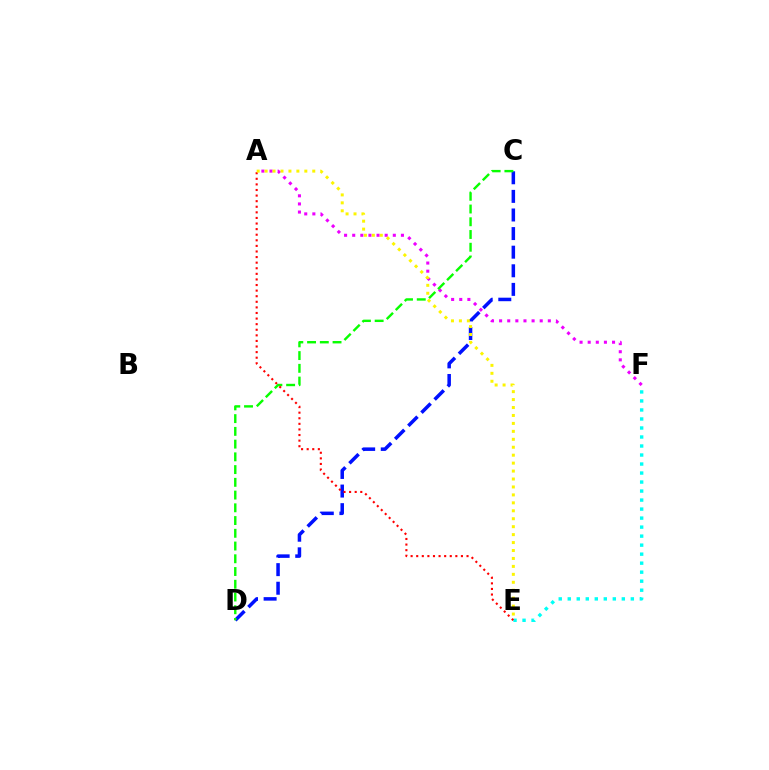{('C', 'D'): [{'color': '#0010ff', 'line_style': 'dashed', 'thickness': 2.53}, {'color': '#08ff00', 'line_style': 'dashed', 'thickness': 1.73}], ('A', 'F'): [{'color': '#ee00ff', 'line_style': 'dotted', 'thickness': 2.21}], ('E', 'F'): [{'color': '#00fff6', 'line_style': 'dotted', 'thickness': 2.45}], ('A', 'E'): [{'color': '#ff0000', 'line_style': 'dotted', 'thickness': 1.52}, {'color': '#fcf500', 'line_style': 'dotted', 'thickness': 2.16}]}